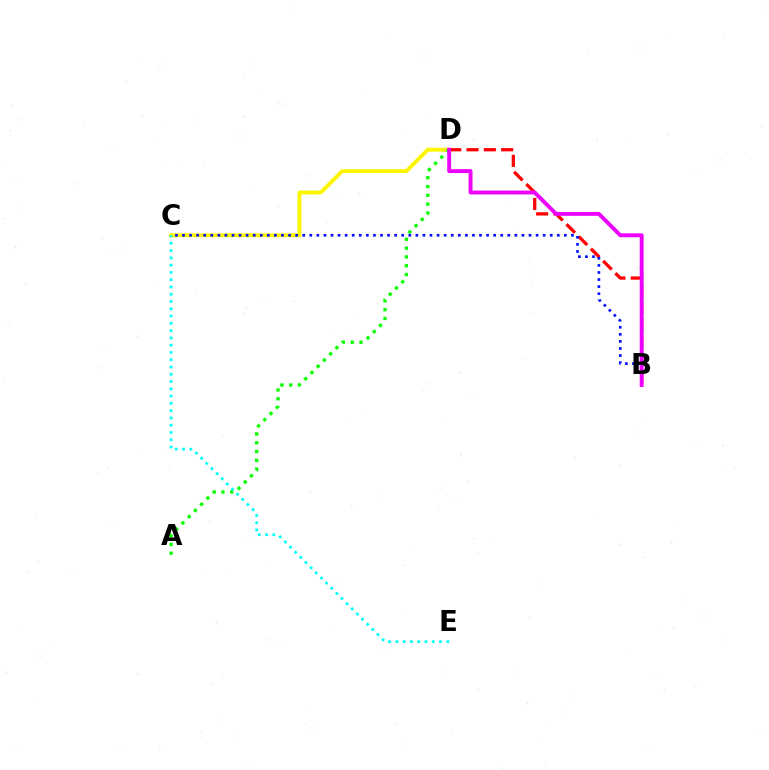{('C', 'D'): [{'color': '#fcf500', 'line_style': 'solid', 'thickness': 2.8}], ('B', 'D'): [{'color': '#ff0000', 'line_style': 'dashed', 'thickness': 2.35}, {'color': '#ee00ff', 'line_style': 'solid', 'thickness': 2.8}], ('A', 'D'): [{'color': '#08ff00', 'line_style': 'dotted', 'thickness': 2.39}], ('B', 'C'): [{'color': '#0010ff', 'line_style': 'dotted', 'thickness': 1.92}], ('C', 'E'): [{'color': '#00fff6', 'line_style': 'dotted', 'thickness': 1.98}]}